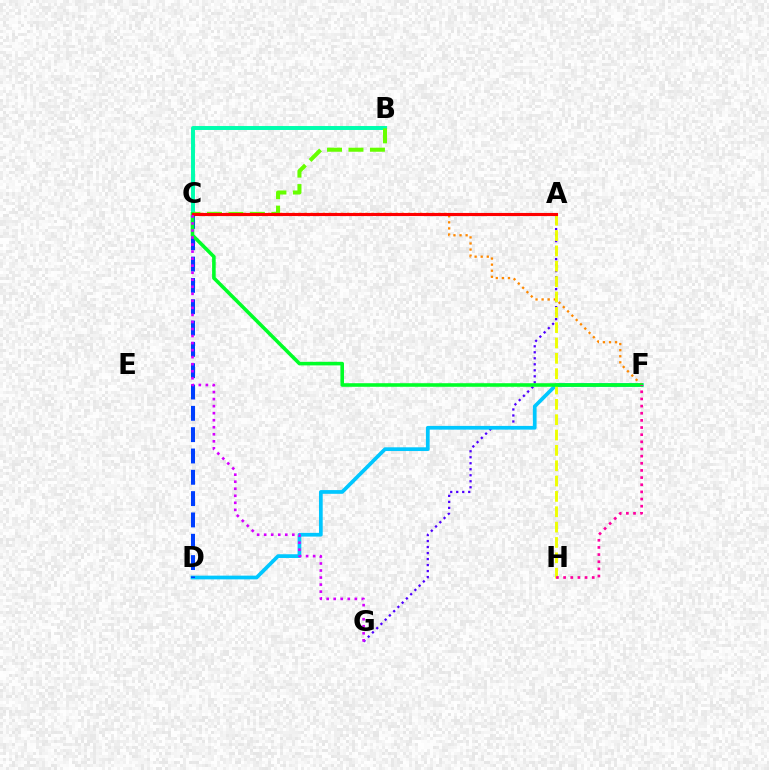{('A', 'G'): [{'color': '#4f00ff', 'line_style': 'dotted', 'thickness': 1.63}], ('D', 'F'): [{'color': '#00c7ff', 'line_style': 'solid', 'thickness': 2.68}], ('C', 'F'): [{'color': '#ff8800', 'line_style': 'dotted', 'thickness': 1.65}, {'color': '#00ff27', 'line_style': 'solid', 'thickness': 2.57}], ('C', 'D'): [{'color': '#003fff', 'line_style': 'dashed', 'thickness': 2.9}], ('B', 'C'): [{'color': '#00ffaf', 'line_style': 'solid', 'thickness': 2.85}, {'color': '#66ff00', 'line_style': 'dashed', 'thickness': 2.92}], ('A', 'H'): [{'color': '#eeff00', 'line_style': 'dashed', 'thickness': 2.08}], ('A', 'C'): [{'color': '#ff0000', 'line_style': 'solid', 'thickness': 2.24}], ('F', 'H'): [{'color': '#ff00a0', 'line_style': 'dotted', 'thickness': 1.94}], ('C', 'G'): [{'color': '#d600ff', 'line_style': 'dotted', 'thickness': 1.91}]}